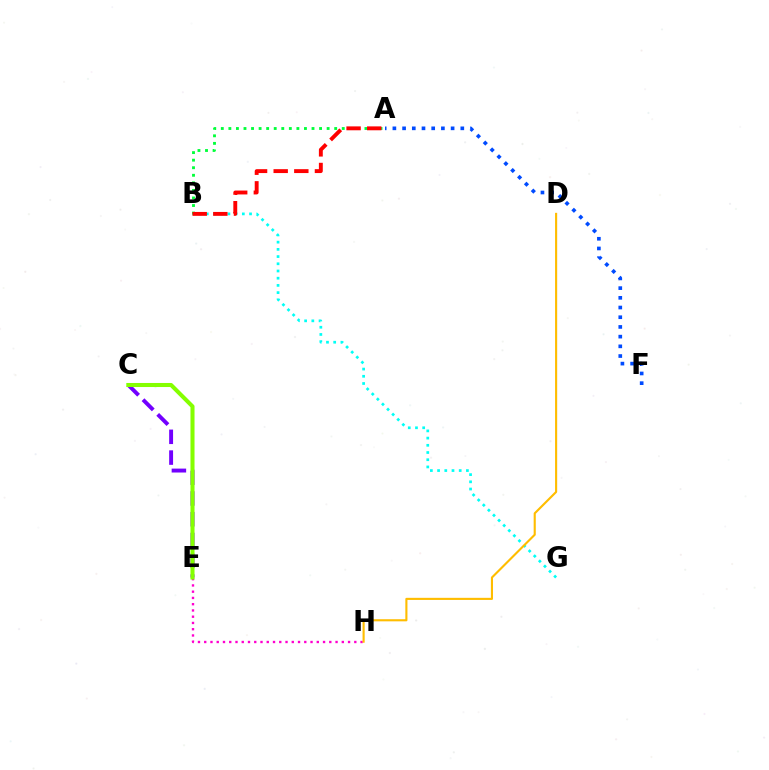{('C', 'E'): [{'color': '#7200ff', 'line_style': 'dashed', 'thickness': 2.82}, {'color': '#84ff00', 'line_style': 'solid', 'thickness': 2.92}], ('A', 'F'): [{'color': '#004bff', 'line_style': 'dotted', 'thickness': 2.64}], ('E', 'H'): [{'color': '#ff00cf', 'line_style': 'dotted', 'thickness': 1.7}], ('B', 'G'): [{'color': '#00fff6', 'line_style': 'dotted', 'thickness': 1.96}], ('A', 'B'): [{'color': '#00ff39', 'line_style': 'dotted', 'thickness': 2.05}, {'color': '#ff0000', 'line_style': 'dashed', 'thickness': 2.8}], ('D', 'H'): [{'color': '#ffbd00', 'line_style': 'solid', 'thickness': 1.53}]}